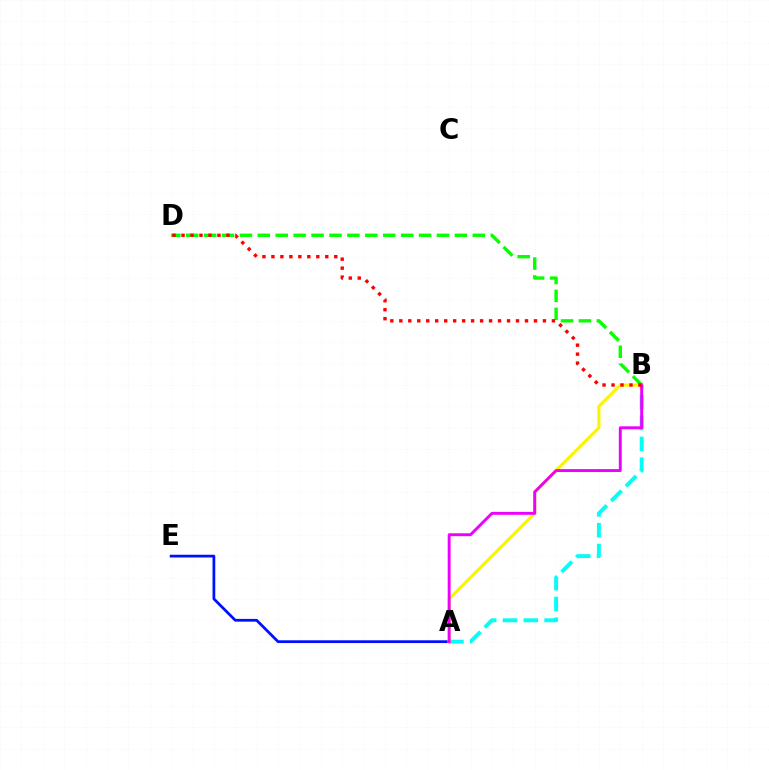{('A', 'E'): [{'color': '#0010ff', 'line_style': 'solid', 'thickness': 1.98}], ('A', 'B'): [{'color': '#00fff6', 'line_style': 'dashed', 'thickness': 2.83}, {'color': '#fcf500', 'line_style': 'solid', 'thickness': 2.28}, {'color': '#ee00ff', 'line_style': 'solid', 'thickness': 2.1}], ('B', 'D'): [{'color': '#08ff00', 'line_style': 'dashed', 'thickness': 2.43}, {'color': '#ff0000', 'line_style': 'dotted', 'thickness': 2.44}]}